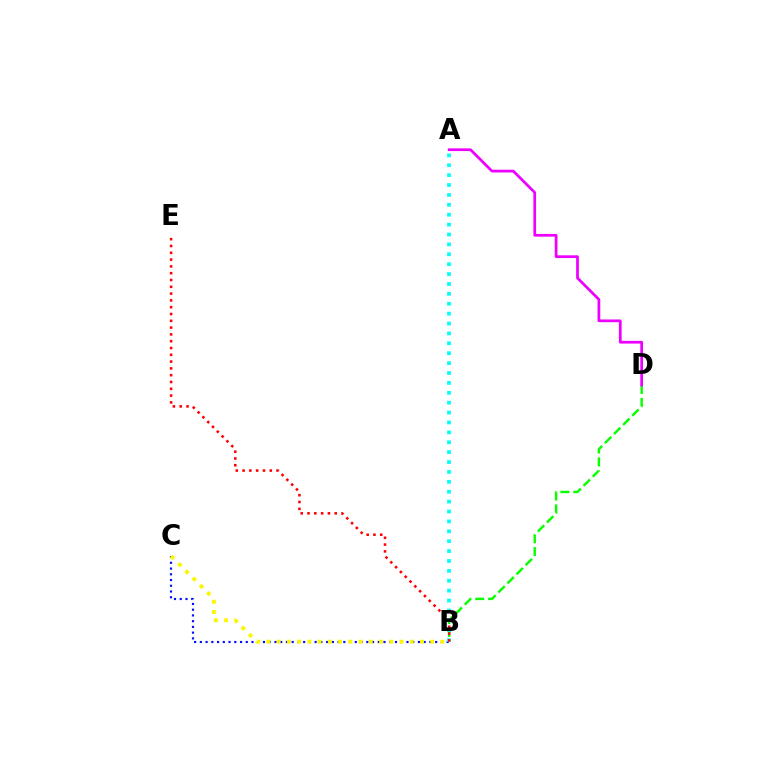{('B', 'C'): [{'color': '#0010ff', 'line_style': 'dotted', 'thickness': 1.56}, {'color': '#fcf500', 'line_style': 'dotted', 'thickness': 2.78}], ('B', 'D'): [{'color': '#08ff00', 'line_style': 'dashed', 'thickness': 1.75}], ('A', 'B'): [{'color': '#00fff6', 'line_style': 'dotted', 'thickness': 2.69}], ('B', 'E'): [{'color': '#ff0000', 'line_style': 'dotted', 'thickness': 1.85}], ('A', 'D'): [{'color': '#ee00ff', 'line_style': 'solid', 'thickness': 1.97}]}